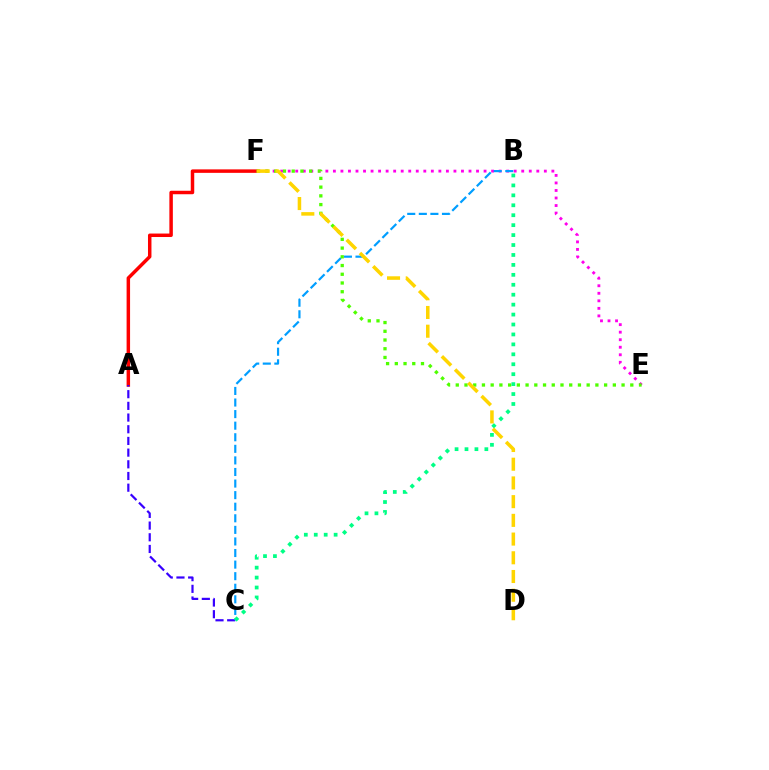{('A', 'F'): [{'color': '#ff0000', 'line_style': 'solid', 'thickness': 2.5}], ('E', 'F'): [{'color': '#ff00ed', 'line_style': 'dotted', 'thickness': 2.05}, {'color': '#4fff00', 'line_style': 'dotted', 'thickness': 2.37}], ('A', 'C'): [{'color': '#3700ff', 'line_style': 'dashed', 'thickness': 1.59}], ('B', 'C'): [{'color': '#009eff', 'line_style': 'dashed', 'thickness': 1.57}, {'color': '#00ff86', 'line_style': 'dotted', 'thickness': 2.7}], ('D', 'F'): [{'color': '#ffd500', 'line_style': 'dashed', 'thickness': 2.54}]}